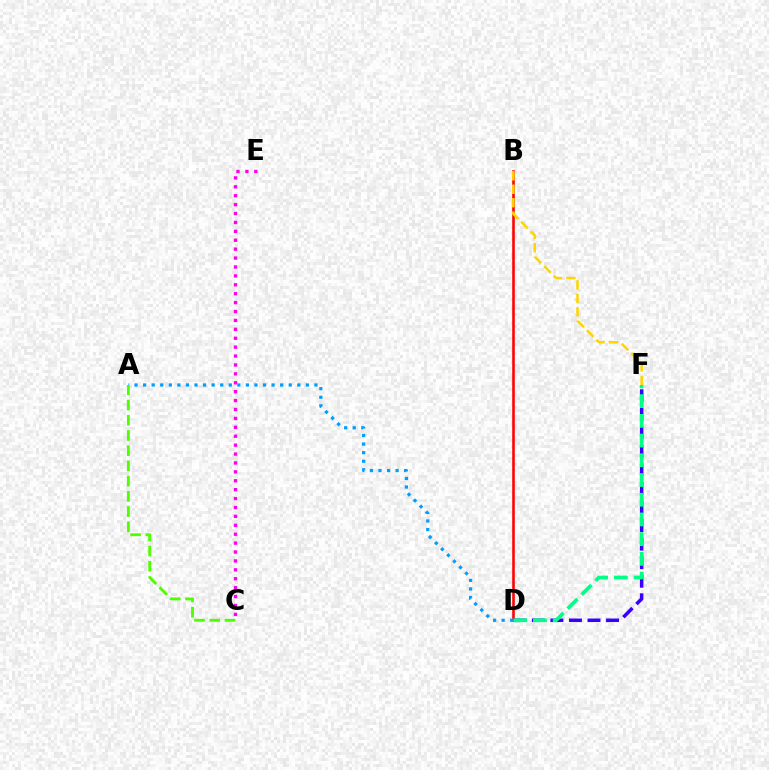{('B', 'D'): [{'color': '#ff0000', 'line_style': 'solid', 'thickness': 1.85}], ('D', 'F'): [{'color': '#3700ff', 'line_style': 'dashed', 'thickness': 2.52}, {'color': '#00ff86', 'line_style': 'dashed', 'thickness': 2.68}], ('C', 'E'): [{'color': '#ff00ed', 'line_style': 'dotted', 'thickness': 2.42}], ('A', 'D'): [{'color': '#009eff', 'line_style': 'dotted', 'thickness': 2.33}], ('A', 'C'): [{'color': '#4fff00', 'line_style': 'dashed', 'thickness': 2.07}], ('B', 'F'): [{'color': '#ffd500', 'line_style': 'dashed', 'thickness': 1.83}]}